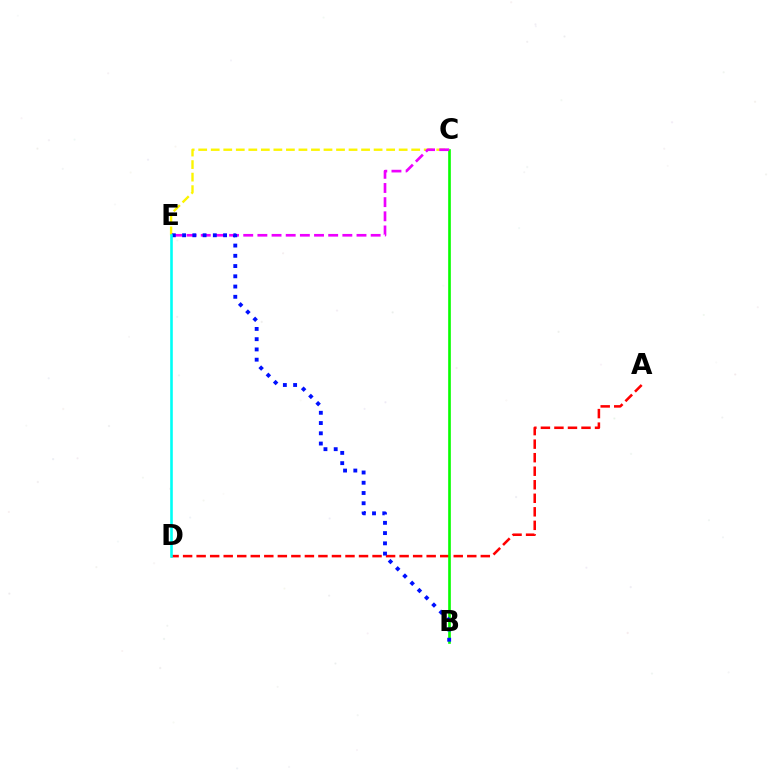{('A', 'D'): [{'color': '#ff0000', 'line_style': 'dashed', 'thickness': 1.84}], ('B', 'C'): [{'color': '#08ff00', 'line_style': 'solid', 'thickness': 1.91}], ('C', 'E'): [{'color': '#fcf500', 'line_style': 'dashed', 'thickness': 1.7}, {'color': '#ee00ff', 'line_style': 'dashed', 'thickness': 1.92}], ('B', 'E'): [{'color': '#0010ff', 'line_style': 'dotted', 'thickness': 2.78}], ('D', 'E'): [{'color': '#00fff6', 'line_style': 'solid', 'thickness': 1.87}]}